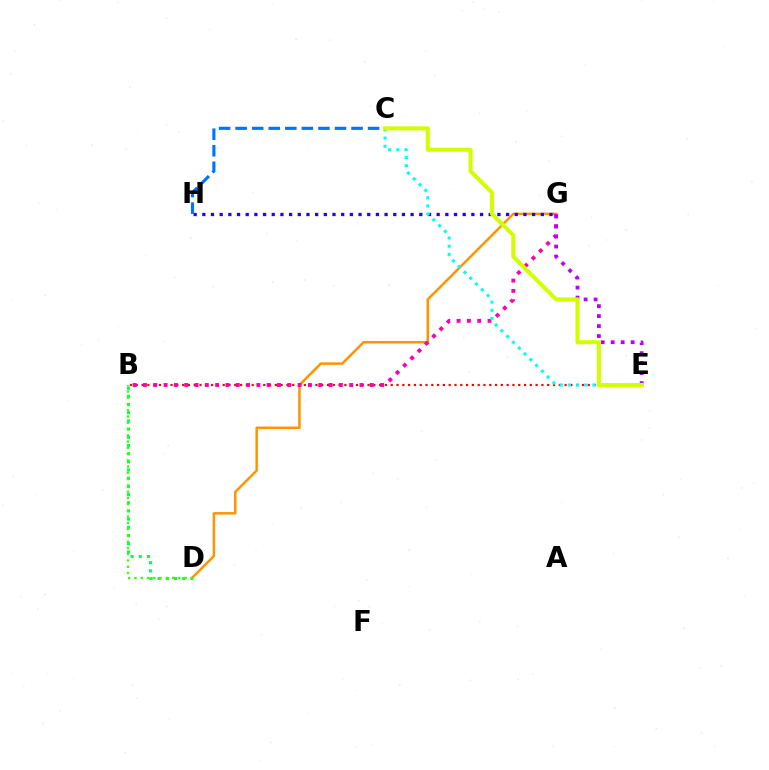{('B', 'E'): [{'color': '#ff0000', 'line_style': 'dotted', 'thickness': 1.57}], ('B', 'D'): [{'color': '#00ff5c', 'line_style': 'dotted', 'thickness': 2.22}, {'color': '#3dff00', 'line_style': 'dotted', 'thickness': 1.7}], ('D', 'G'): [{'color': '#ff9400', 'line_style': 'solid', 'thickness': 1.81}], ('G', 'H'): [{'color': '#2500ff', 'line_style': 'dotted', 'thickness': 2.36}], ('B', 'G'): [{'color': '#ff00ac', 'line_style': 'dotted', 'thickness': 2.8}], ('C', 'E'): [{'color': '#00fff6', 'line_style': 'dotted', 'thickness': 2.22}, {'color': '#d1ff00', 'line_style': 'solid', 'thickness': 2.91}], ('E', 'G'): [{'color': '#b900ff', 'line_style': 'dotted', 'thickness': 2.71}], ('C', 'H'): [{'color': '#0074ff', 'line_style': 'dashed', 'thickness': 2.25}]}